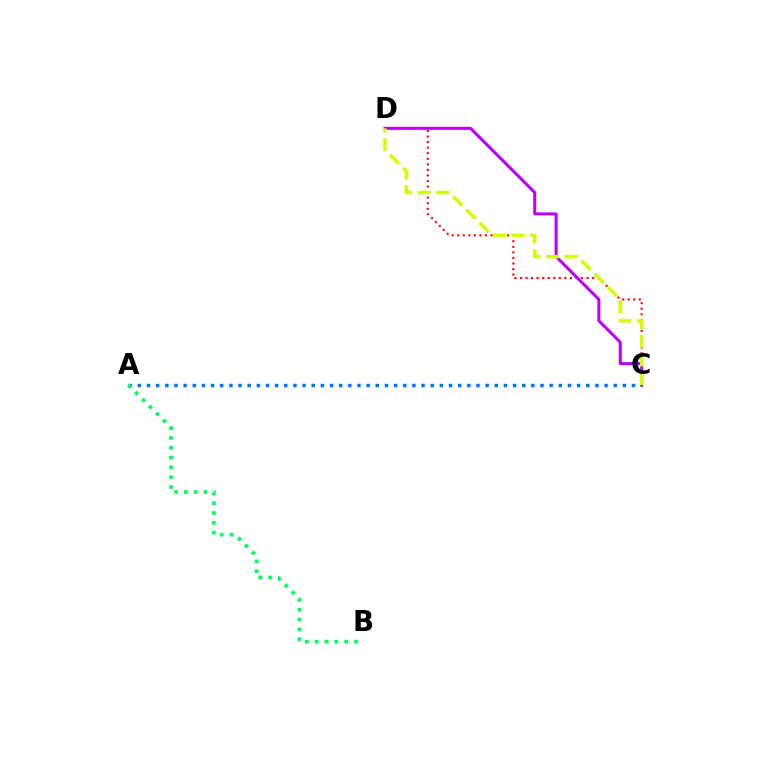{('C', 'D'): [{'color': '#ff0000', 'line_style': 'dotted', 'thickness': 1.51}, {'color': '#b900ff', 'line_style': 'solid', 'thickness': 2.17}, {'color': '#d1ff00', 'line_style': 'dashed', 'thickness': 2.53}], ('A', 'C'): [{'color': '#0074ff', 'line_style': 'dotted', 'thickness': 2.49}], ('A', 'B'): [{'color': '#00ff5c', 'line_style': 'dotted', 'thickness': 2.67}]}